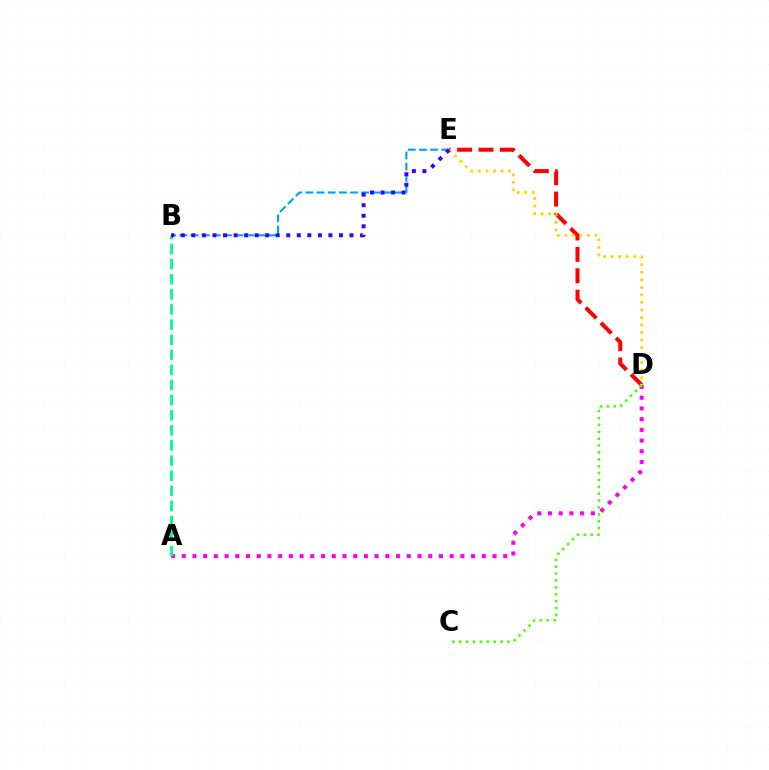{('A', 'D'): [{'color': '#ff00ed', 'line_style': 'dotted', 'thickness': 2.91}], ('A', 'B'): [{'color': '#00ff86', 'line_style': 'dashed', 'thickness': 2.05}], ('D', 'E'): [{'color': '#ff0000', 'line_style': 'dashed', 'thickness': 2.91}, {'color': '#ffd500', 'line_style': 'dotted', 'thickness': 2.05}], ('B', 'E'): [{'color': '#009eff', 'line_style': 'dashed', 'thickness': 1.52}, {'color': '#3700ff', 'line_style': 'dotted', 'thickness': 2.86}], ('C', 'D'): [{'color': '#4fff00', 'line_style': 'dotted', 'thickness': 1.87}]}